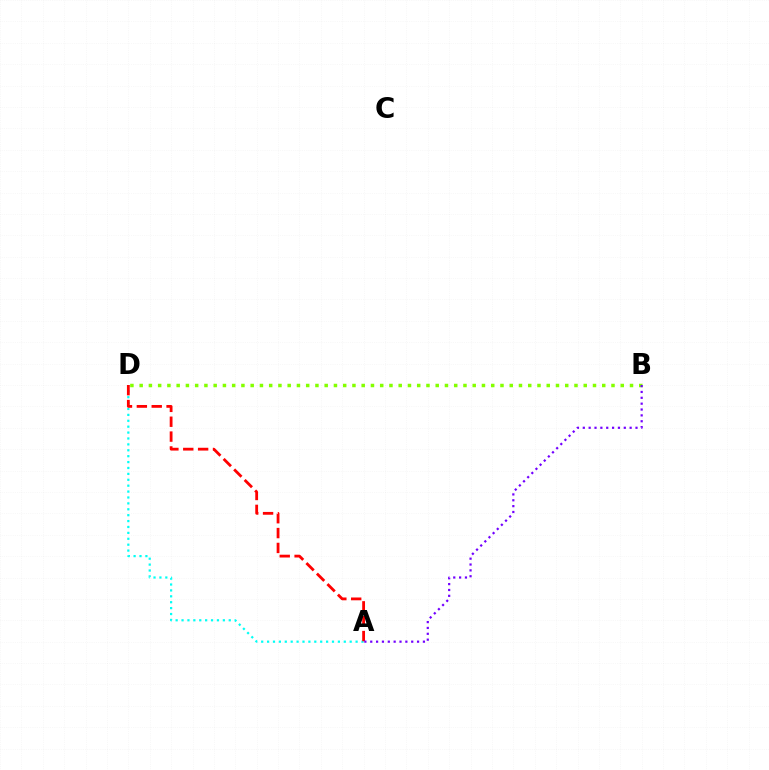{('B', 'D'): [{'color': '#84ff00', 'line_style': 'dotted', 'thickness': 2.51}], ('A', 'D'): [{'color': '#00fff6', 'line_style': 'dotted', 'thickness': 1.6}, {'color': '#ff0000', 'line_style': 'dashed', 'thickness': 2.02}], ('A', 'B'): [{'color': '#7200ff', 'line_style': 'dotted', 'thickness': 1.59}]}